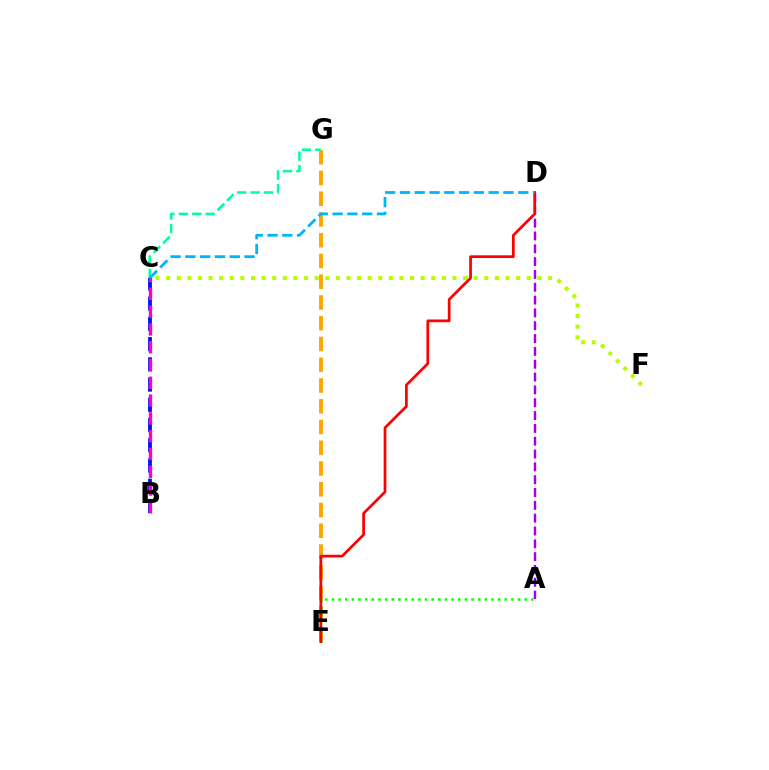{('C', 'F'): [{'color': '#b3ff00', 'line_style': 'dotted', 'thickness': 2.88}], ('E', 'G'): [{'color': '#ffa500', 'line_style': 'dashed', 'thickness': 2.82}], ('A', 'E'): [{'color': '#08ff00', 'line_style': 'dotted', 'thickness': 1.81}], ('A', 'D'): [{'color': '#9b00ff', 'line_style': 'dashed', 'thickness': 1.74}], ('C', 'G'): [{'color': '#00ff9d', 'line_style': 'dashed', 'thickness': 1.83}], ('B', 'C'): [{'color': '#0010ff', 'line_style': 'dashed', 'thickness': 2.75}, {'color': '#ff00bd', 'line_style': 'dashed', 'thickness': 2.42}], ('D', 'E'): [{'color': '#ff0000', 'line_style': 'solid', 'thickness': 1.95}], ('C', 'D'): [{'color': '#00b5ff', 'line_style': 'dashed', 'thickness': 2.01}]}